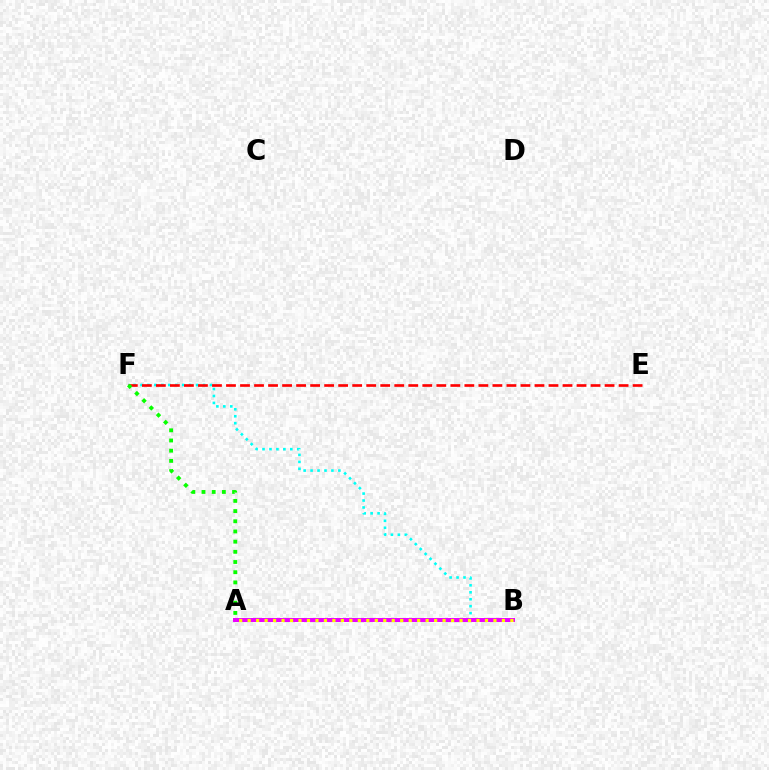{('B', 'F'): [{'color': '#00fff6', 'line_style': 'dotted', 'thickness': 1.89}], ('E', 'F'): [{'color': '#ff0000', 'line_style': 'dashed', 'thickness': 1.9}], ('A', 'B'): [{'color': '#0010ff', 'line_style': 'dashed', 'thickness': 2.13}, {'color': '#ee00ff', 'line_style': 'solid', 'thickness': 2.86}, {'color': '#fcf500', 'line_style': 'dotted', 'thickness': 2.3}], ('A', 'F'): [{'color': '#08ff00', 'line_style': 'dotted', 'thickness': 2.77}]}